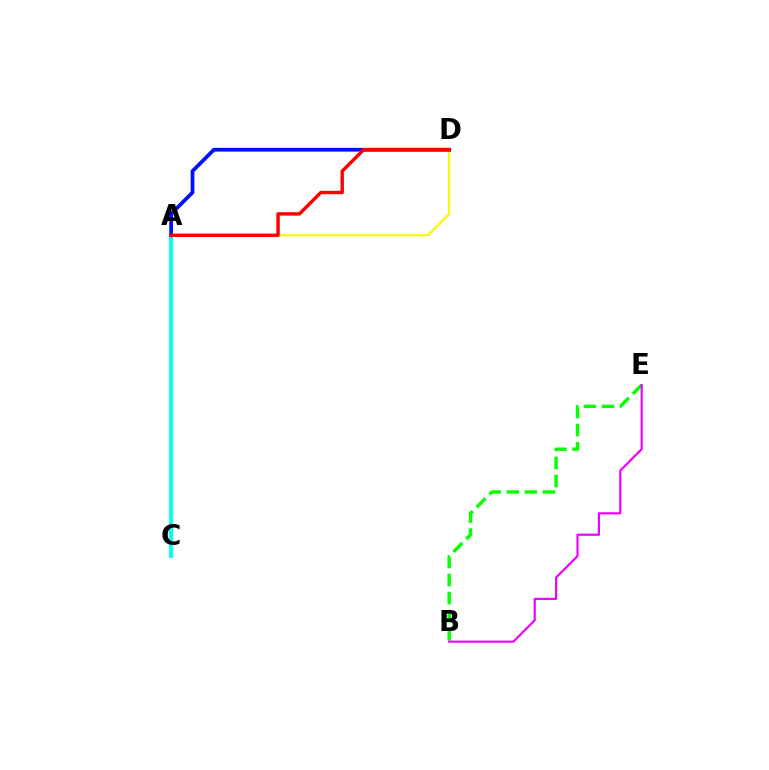{('B', 'E'): [{'color': '#08ff00', 'line_style': 'dashed', 'thickness': 2.46}, {'color': '#ee00ff', 'line_style': 'solid', 'thickness': 1.57}], ('A', 'D'): [{'color': '#fcf500', 'line_style': 'solid', 'thickness': 1.54}, {'color': '#0010ff', 'line_style': 'solid', 'thickness': 2.69}, {'color': '#ff0000', 'line_style': 'solid', 'thickness': 2.44}], ('A', 'C'): [{'color': '#00fff6', 'line_style': 'solid', 'thickness': 2.77}]}